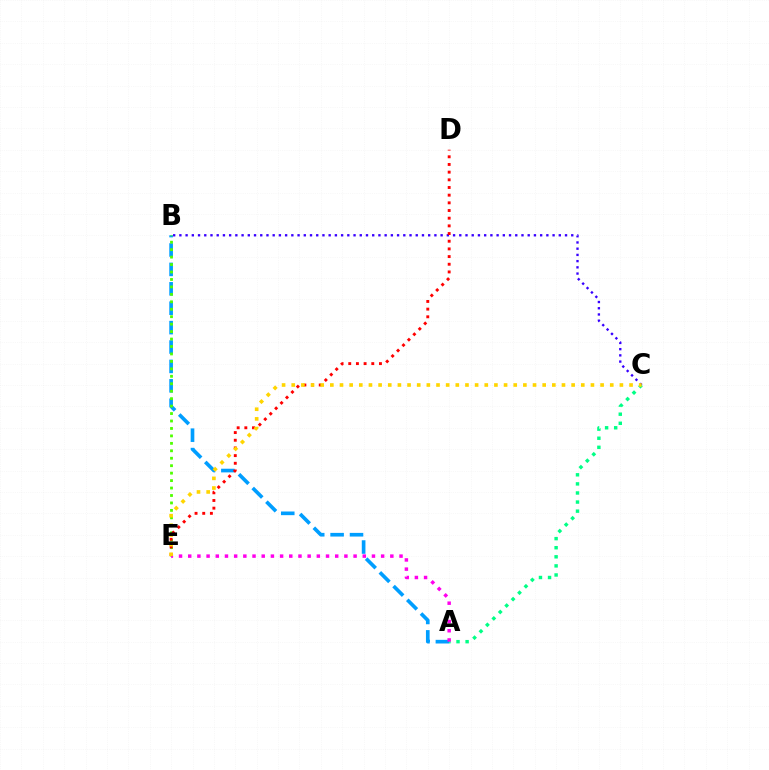{('A', 'B'): [{'color': '#009eff', 'line_style': 'dashed', 'thickness': 2.64}], ('B', 'C'): [{'color': '#3700ff', 'line_style': 'dotted', 'thickness': 1.69}], ('B', 'E'): [{'color': '#4fff00', 'line_style': 'dotted', 'thickness': 2.02}], ('D', 'E'): [{'color': '#ff0000', 'line_style': 'dotted', 'thickness': 2.09}], ('A', 'C'): [{'color': '#00ff86', 'line_style': 'dotted', 'thickness': 2.47}], ('A', 'E'): [{'color': '#ff00ed', 'line_style': 'dotted', 'thickness': 2.5}], ('C', 'E'): [{'color': '#ffd500', 'line_style': 'dotted', 'thickness': 2.62}]}